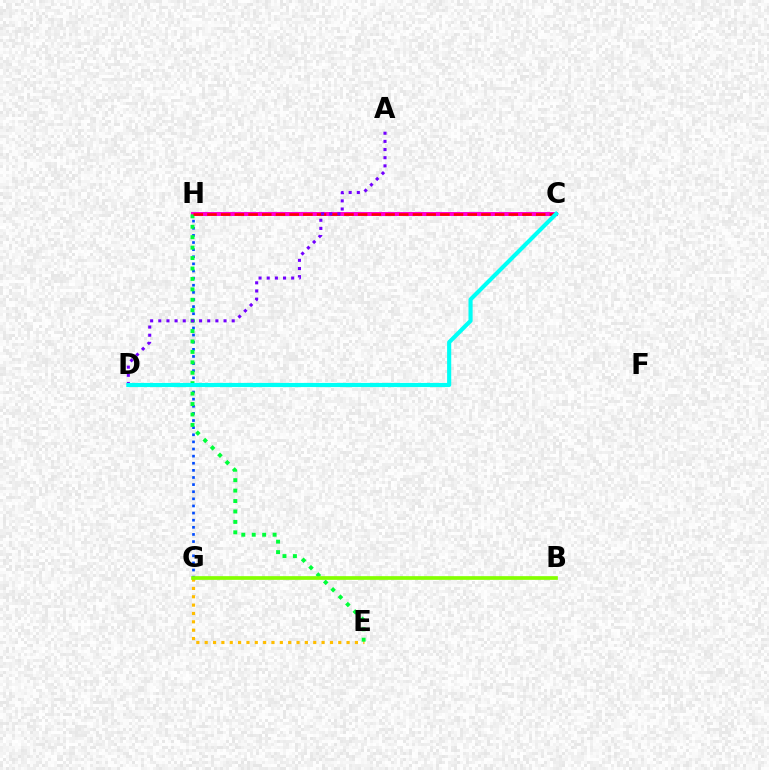{('G', 'H'): [{'color': '#004bff', 'line_style': 'dotted', 'thickness': 1.93}], ('C', 'H'): [{'color': '#ff00cf', 'line_style': 'solid', 'thickness': 2.86}, {'color': '#ff0000', 'line_style': 'dashed', 'thickness': 1.86}], ('E', 'G'): [{'color': '#ffbd00', 'line_style': 'dotted', 'thickness': 2.27}], ('E', 'H'): [{'color': '#00ff39', 'line_style': 'dotted', 'thickness': 2.83}], ('A', 'D'): [{'color': '#7200ff', 'line_style': 'dotted', 'thickness': 2.22}], ('B', 'G'): [{'color': '#84ff00', 'line_style': 'solid', 'thickness': 2.66}], ('C', 'D'): [{'color': '#00fff6', 'line_style': 'solid', 'thickness': 2.97}]}